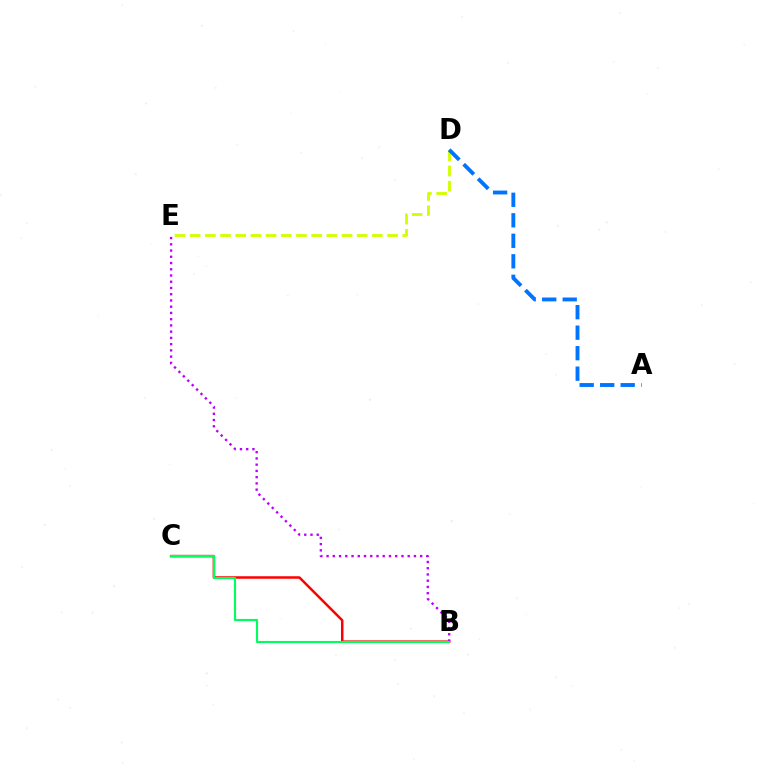{('B', 'C'): [{'color': '#ff0000', 'line_style': 'solid', 'thickness': 1.8}, {'color': '#00ff5c', 'line_style': 'solid', 'thickness': 1.53}], ('D', 'E'): [{'color': '#d1ff00', 'line_style': 'dashed', 'thickness': 2.06}], ('B', 'E'): [{'color': '#b900ff', 'line_style': 'dotted', 'thickness': 1.7}], ('A', 'D'): [{'color': '#0074ff', 'line_style': 'dashed', 'thickness': 2.79}]}